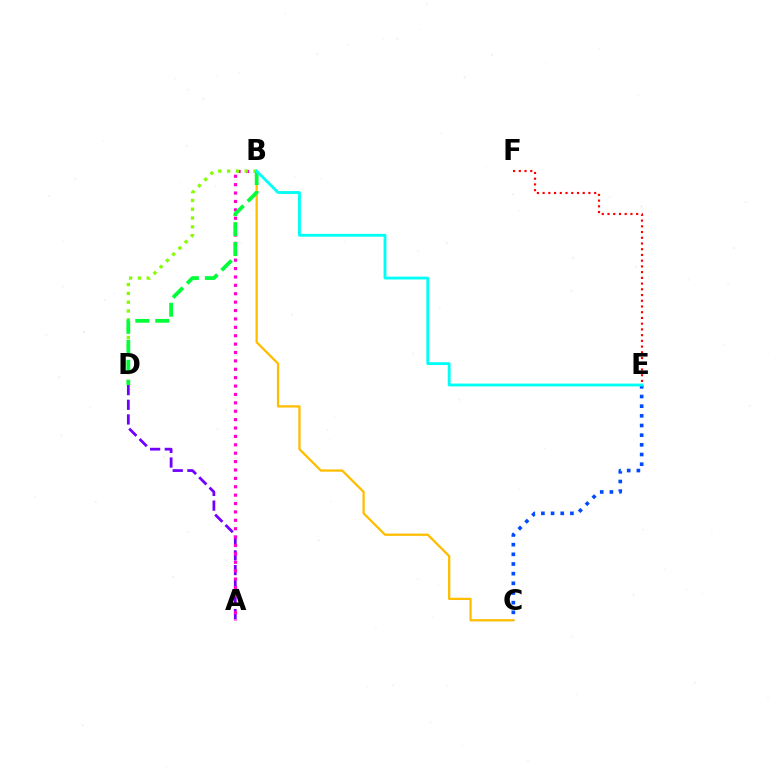{('A', 'D'): [{'color': '#7200ff', 'line_style': 'dashed', 'thickness': 1.99}], ('B', 'C'): [{'color': '#ffbd00', 'line_style': 'solid', 'thickness': 1.64}], ('A', 'B'): [{'color': '#ff00cf', 'line_style': 'dotted', 'thickness': 2.28}], ('B', 'D'): [{'color': '#84ff00', 'line_style': 'dotted', 'thickness': 2.39}, {'color': '#00ff39', 'line_style': 'dashed', 'thickness': 2.71}], ('E', 'F'): [{'color': '#ff0000', 'line_style': 'dotted', 'thickness': 1.56}], ('C', 'E'): [{'color': '#004bff', 'line_style': 'dotted', 'thickness': 2.63}], ('B', 'E'): [{'color': '#00fff6', 'line_style': 'solid', 'thickness': 2.05}]}